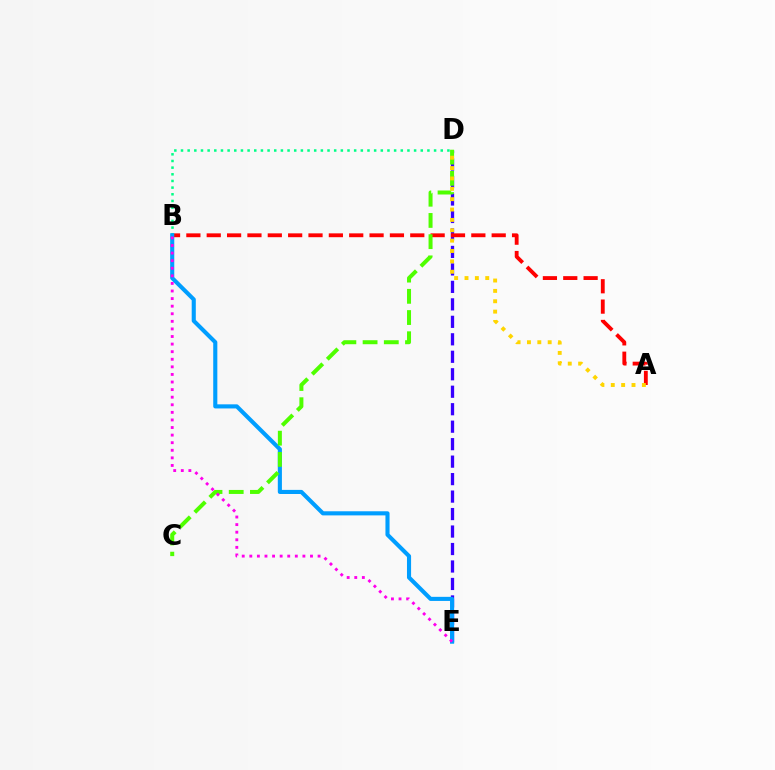{('D', 'E'): [{'color': '#3700ff', 'line_style': 'dashed', 'thickness': 2.37}], ('A', 'B'): [{'color': '#ff0000', 'line_style': 'dashed', 'thickness': 2.77}], ('B', 'D'): [{'color': '#00ff86', 'line_style': 'dotted', 'thickness': 1.81}], ('B', 'E'): [{'color': '#009eff', 'line_style': 'solid', 'thickness': 2.96}, {'color': '#ff00ed', 'line_style': 'dotted', 'thickness': 2.06}], ('C', 'D'): [{'color': '#4fff00', 'line_style': 'dashed', 'thickness': 2.88}], ('A', 'D'): [{'color': '#ffd500', 'line_style': 'dotted', 'thickness': 2.82}]}